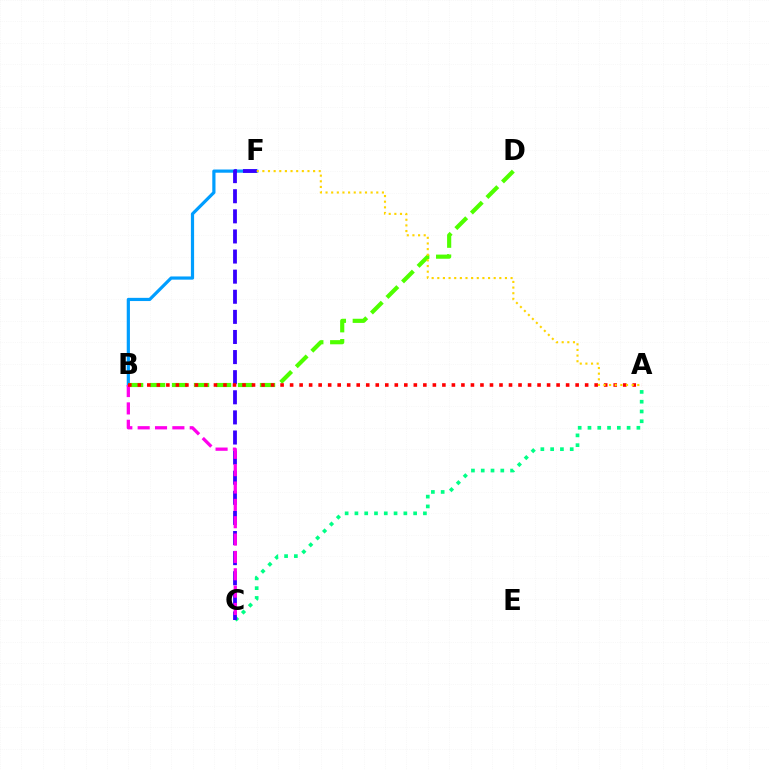{('A', 'C'): [{'color': '#00ff86', 'line_style': 'dotted', 'thickness': 2.66}], ('B', 'F'): [{'color': '#009eff', 'line_style': 'solid', 'thickness': 2.3}], ('C', 'F'): [{'color': '#3700ff', 'line_style': 'dashed', 'thickness': 2.73}], ('B', 'D'): [{'color': '#4fff00', 'line_style': 'dashed', 'thickness': 2.99}], ('B', 'C'): [{'color': '#ff00ed', 'line_style': 'dashed', 'thickness': 2.36}], ('A', 'B'): [{'color': '#ff0000', 'line_style': 'dotted', 'thickness': 2.59}], ('A', 'F'): [{'color': '#ffd500', 'line_style': 'dotted', 'thickness': 1.53}]}